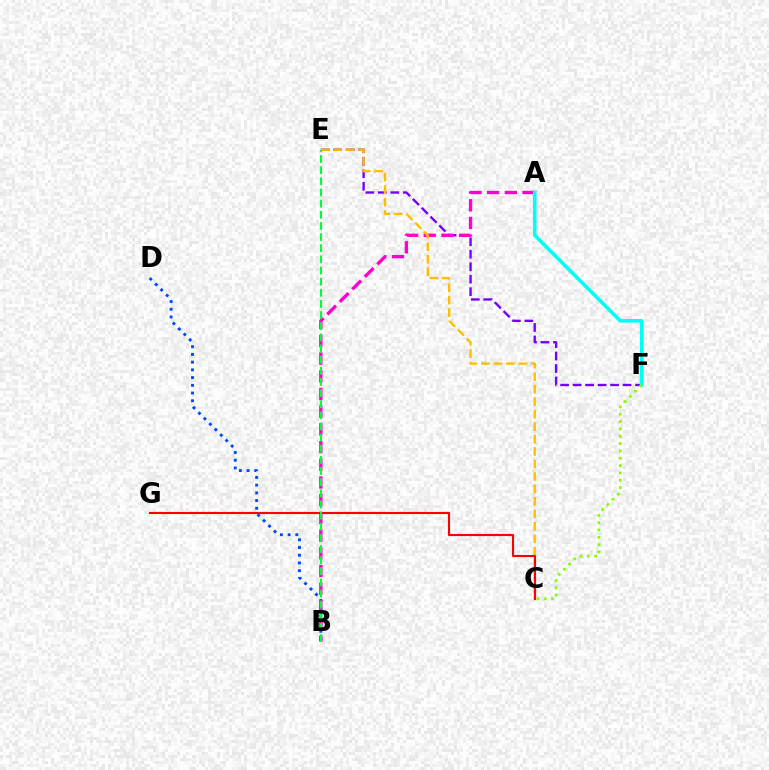{('B', 'D'): [{'color': '#004bff', 'line_style': 'dotted', 'thickness': 2.1}], ('E', 'F'): [{'color': '#7200ff', 'line_style': 'dashed', 'thickness': 1.7}], ('A', 'B'): [{'color': '#ff00cf', 'line_style': 'dashed', 'thickness': 2.4}], ('C', 'E'): [{'color': '#ffbd00', 'line_style': 'dashed', 'thickness': 1.69}], ('C', 'G'): [{'color': '#ff0000', 'line_style': 'solid', 'thickness': 1.53}], ('A', 'F'): [{'color': '#00fff6', 'line_style': 'solid', 'thickness': 2.59}], ('B', 'E'): [{'color': '#00ff39', 'line_style': 'dashed', 'thickness': 1.51}], ('C', 'F'): [{'color': '#84ff00', 'line_style': 'dotted', 'thickness': 1.99}]}